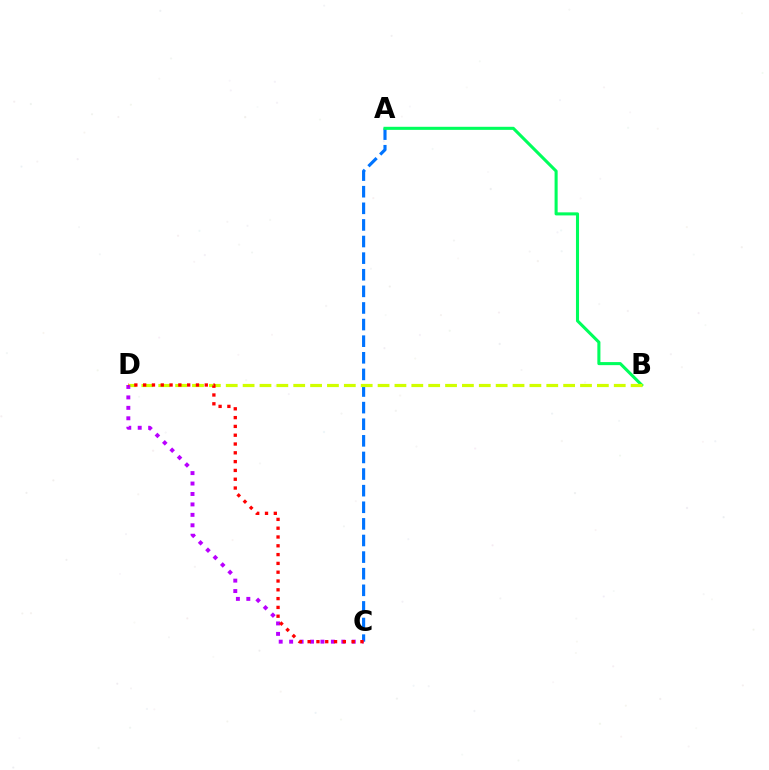{('A', 'C'): [{'color': '#0074ff', 'line_style': 'dashed', 'thickness': 2.26}], ('A', 'B'): [{'color': '#00ff5c', 'line_style': 'solid', 'thickness': 2.21}], ('B', 'D'): [{'color': '#d1ff00', 'line_style': 'dashed', 'thickness': 2.29}], ('C', 'D'): [{'color': '#b900ff', 'line_style': 'dotted', 'thickness': 2.84}, {'color': '#ff0000', 'line_style': 'dotted', 'thickness': 2.39}]}